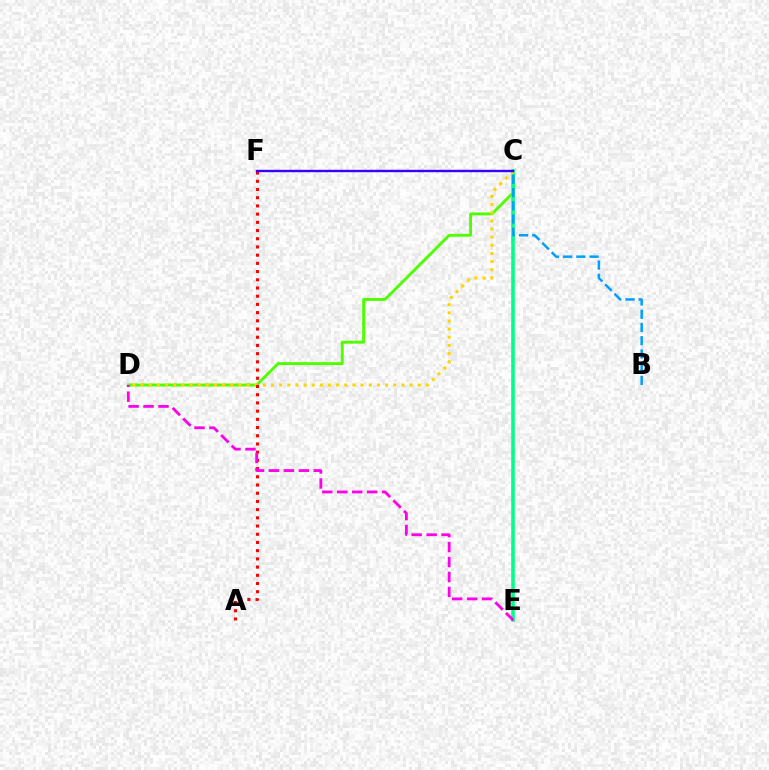{('C', 'D'): [{'color': '#4fff00', 'line_style': 'solid', 'thickness': 2.09}, {'color': '#ffd500', 'line_style': 'dotted', 'thickness': 2.21}], ('C', 'E'): [{'color': '#00ff86', 'line_style': 'solid', 'thickness': 2.58}], ('A', 'F'): [{'color': '#ff0000', 'line_style': 'dotted', 'thickness': 2.23}], ('B', 'C'): [{'color': '#009eff', 'line_style': 'dashed', 'thickness': 1.8}], ('C', 'F'): [{'color': '#3700ff', 'line_style': 'solid', 'thickness': 1.72}], ('D', 'E'): [{'color': '#ff00ed', 'line_style': 'dashed', 'thickness': 2.03}]}